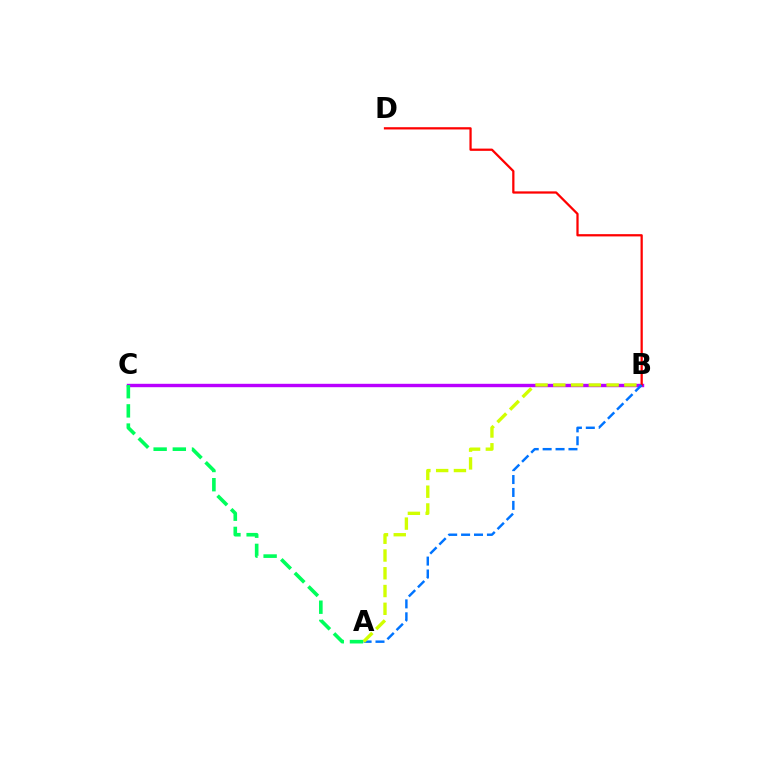{('B', 'C'): [{'color': '#b900ff', 'line_style': 'solid', 'thickness': 2.45}], ('B', 'D'): [{'color': '#ff0000', 'line_style': 'solid', 'thickness': 1.62}], ('A', 'B'): [{'color': '#0074ff', 'line_style': 'dashed', 'thickness': 1.75}, {'color': '#d1ff00', 'line_style': 'dashed', 'thickness': 2.41}], ('A', 'C'): [{'color': '#00ff5c', 'line_style': 'dashed', 'thickness': 2.61}]}